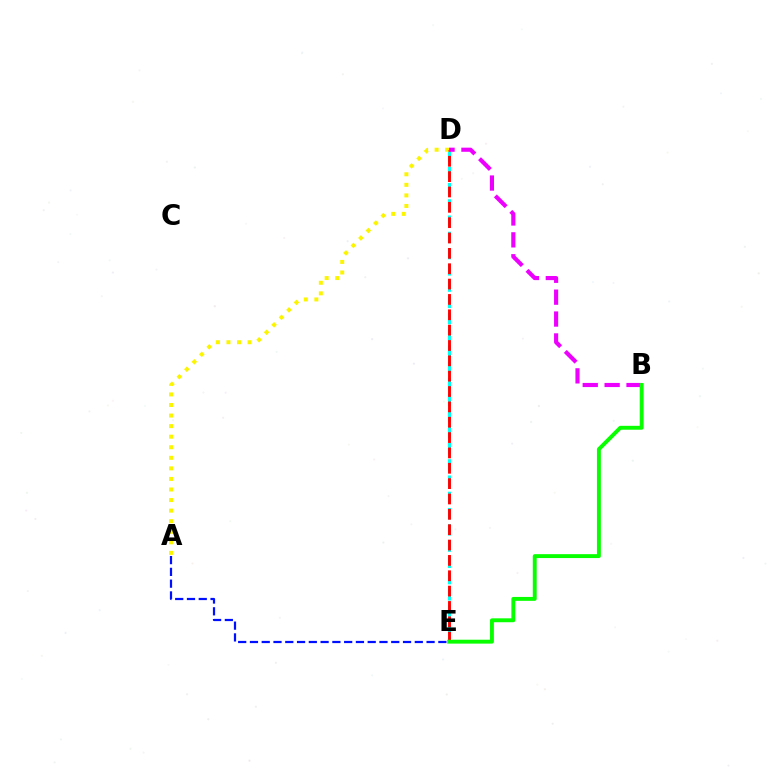{('D', 'E'): [{'color': '#00fff6', 'line_style': 'dashed', 'thickness': 2.21}, {'color': '#ff0000', 'line_style': 'dashed', 'thickness': 2.09}], ('A', 'D'): [{'color': '#fcf500', 'line_style': 'dotted', 'thickness': 2.87}], ('B', 'D'): [{'color': '#ee00ff', 'line_style': 'dashed', 'thickness': 2.97}], ('A', 'E'): [{'color': '#0010ff', 'line_style': 'dashed', 'thickness': 1.6}], ('B', 'E'): [{'color': '#08ff00', 'line_style': 'solid', 'thickness': 2.81}]}